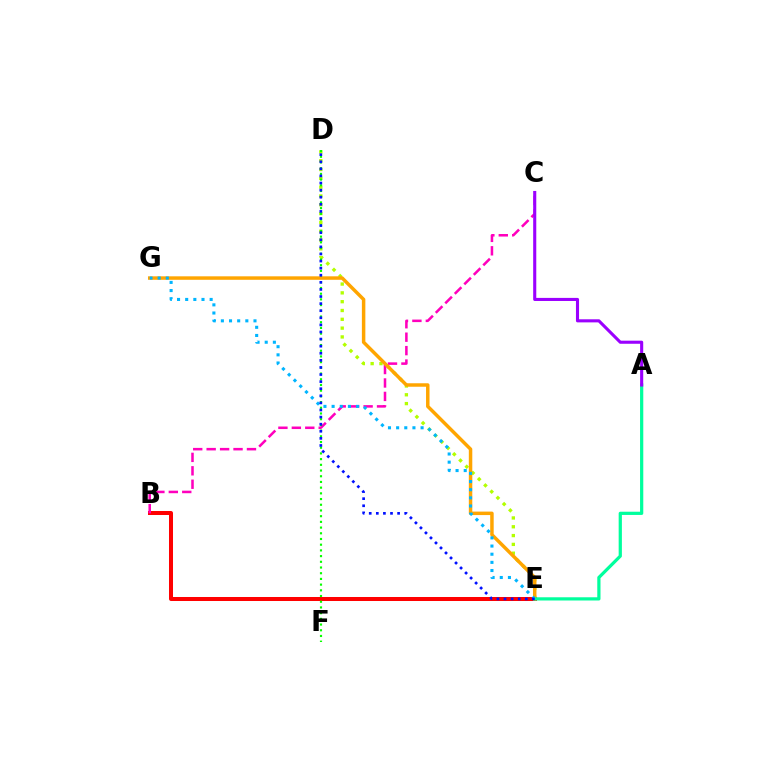{('D', 'E'): [{'color': '#b3ff00', 'line_style': 'dotted', 'thickness': 2.39}, {'color': '#0010ff', 'line_style': 'dotted', 'thickness': 1.93}], ('B', 'E'): [{'color': '#ff0000', 'line_style': 'solid', 'thickness': 2.88}], ('B', 'C'): [{'color': '#ff00bd', 'line_style': 'dashed', 'thickness': 1.83}], ('D', 'F'): [{'color': '#08ff00', 'line_style': 'dotted', 'thickness': 1.55}], ('E', 'G'): [{'color': '#ffa500', 'line_style': 'solid', 'thickness': 2.5}, {'color': '#00b5ff', 'line_style': 'dotted', 'thickness': 2.22}], ('A', 'E'): [{'color': '#00ff9d', 'line_style': 'solid', 'thickness': 2.32}], ('A', 'C'): [{'color': '#9b00ff', 'line_style': 'solid', 'thickness': 2.23}]}